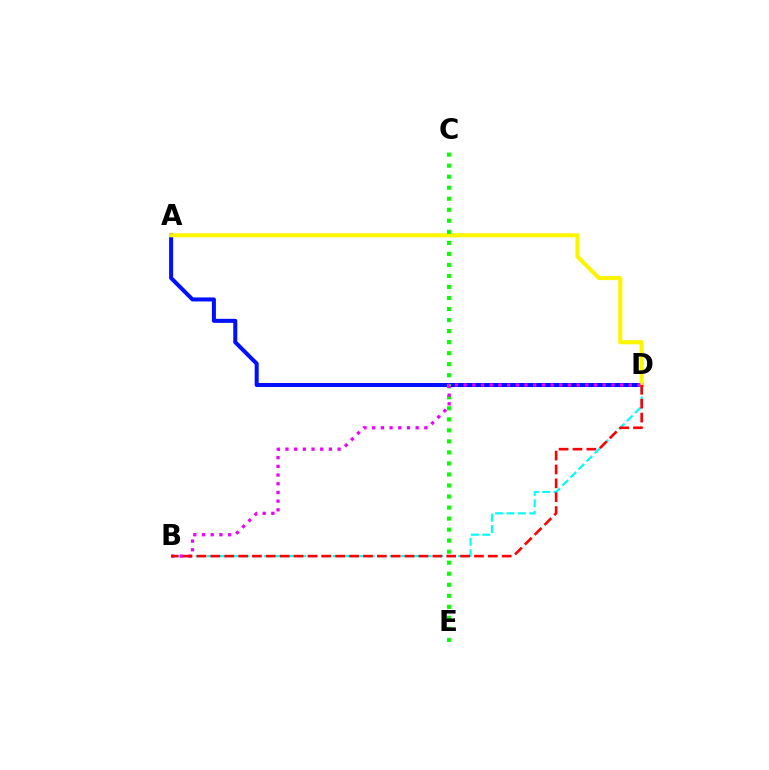{('B', 'D'): [{'color': '#00fff6', 'line_style': 'dashed', 'thickness': 1.55}, {'color': '#ee00ff', 'line_style': 'dotted', 'thickness': 2.36}, {'color': '#ff0000', 'line_style': 'dashed', 'thickness': 1.89}], ('A', 'D'): [{'color': '#0010ff', 'line_style': 'solid', 'thickness': 2.9}, {'color': '#fcf500', 'line_style': 'solid', 'thickness': 2.95}], ('C', 'E'): [{'color': '#08ff00', 'line_style': 'dotted', 'thickness': 3.0}]}